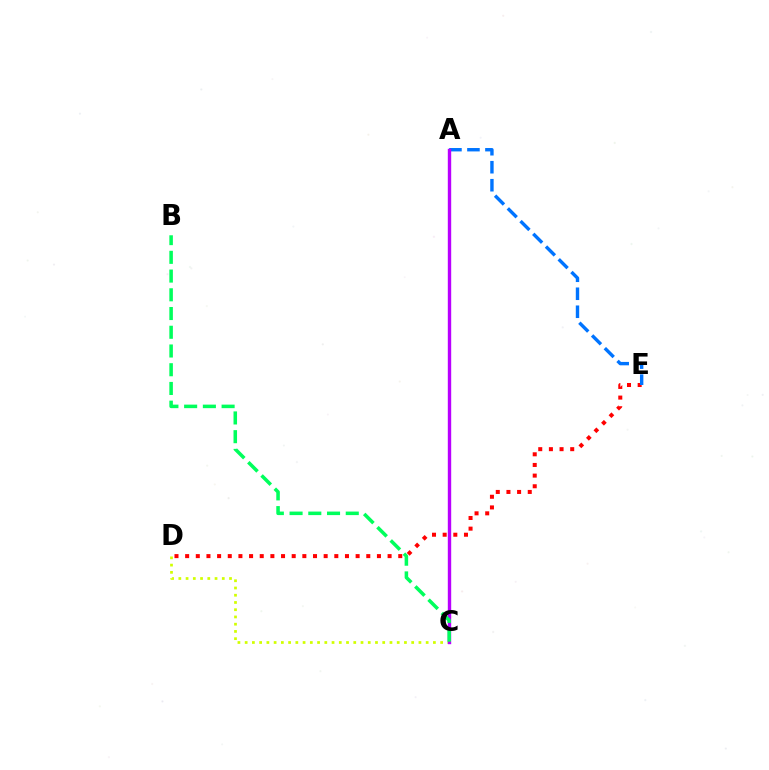{('D', 'E'): [{'color': '#ff0000', 'line_style': 'dotted', 'thickness': 2.89}], ('C', 'D'): [{'color': '#d1ff00', 'line_style': 'dotted', 'thickness': 1.97}], ('A', 'E'): [{'color': '#0074ff', 'line_style': 'dashed', 'thickness': 2.44}], ('A', 'C'): [{'color': '#b900ff', 'line_style': 'solid', 'thickness': 2.44}], ('B', 'C'): [{'color': '#00ff5c', 'line_style': 'dashed', 'thickness': 2.54}]}